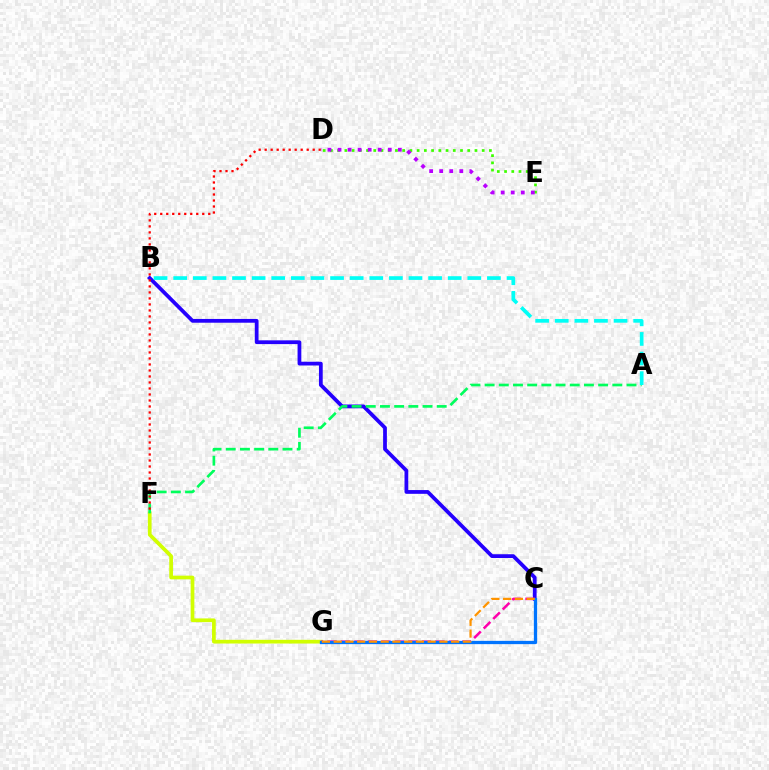{('B', 'C'): [{'color': '#2500ff', 'line_style': 'solid', 'thickness': 2.71}], ('F', 'G'): [{'color': '#d1ff00', 'line_style': 'solid', 'thickness': 2.67}], ('D', 'E'): [{'color': '#3dff00', 'line_style': 'dotted', 'thickness': 1.96}, {'color': '#b900ff', 'line_style': 'dotted', 'thickness': 2.73}], ('A', 'F'): [{'color': '#00ff5c', 'line_style': 'dashed', 'thickness': 1.93}], ('C', 'G'): [{'color': '#ff00ac', 'line_style': 'dashed', 'thickness': 1.83}, {'color': '#0074ff', 'line_style': 'solid', 'thickness': 2.36}, {'color': '#ff9400', 'line_style': 'dashed', 'thickness': 1.6}], ('A', 'B'): [{'color': '#00fff6', 'line_style': 'dashed', 'thickness': 2.66}], ('D', 'F'): [{'color': '#ff0000', 'line_style': 'dotted', 'thickness': 1.63}]}